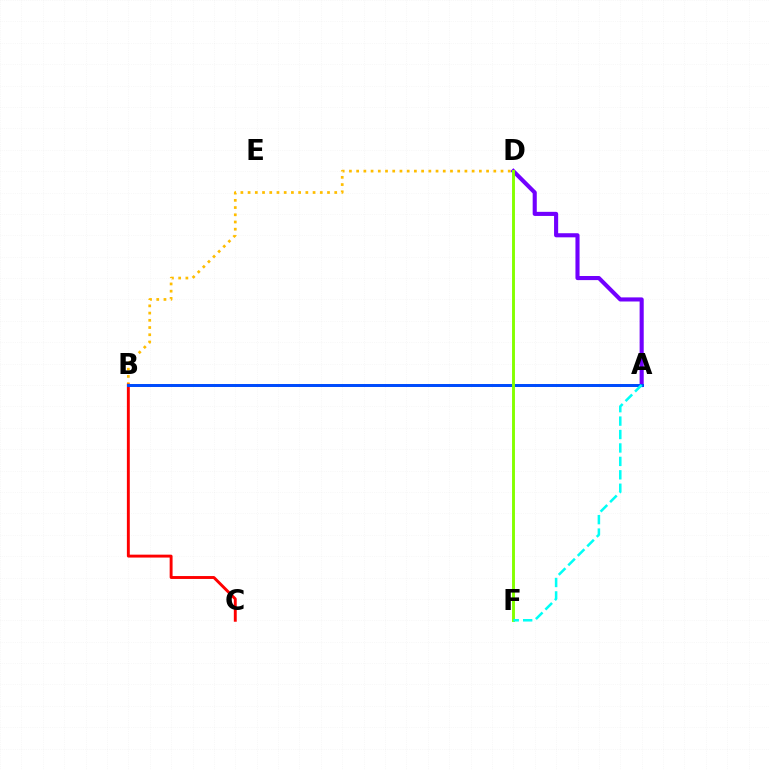{('A', 'D'): [{'color': '#7200ff', 'line_style': 'solid', 'thickness': 2.95}], ('A', 'B'): [{'color': '#00ff39', 'line_style': 'solid', 'thickness': 2.15}, {'color': '#ff00cf', 'line_style': 'dotted', 'thickness': 1.83}, {'color': '#004bff', 'line_style': 'solid', 'thickness': 2.11}], ('B', 'D'): [{'color': '#ffbd00', 'line_style': 'dotted', 'thickness': 1.96}], ('B', 'C'): [{'color': '#ff0000', 'line_style': 'solid', 'thickness': 2.09}], ('D', 'F'): [{'color': '#84ff00', 'line_style': 'solid', 'thickness': 2.1}], ('A', 'F'): [{'color': '#00fff6', 'line_style': 'dashed', 'thickness': 1.82}]}